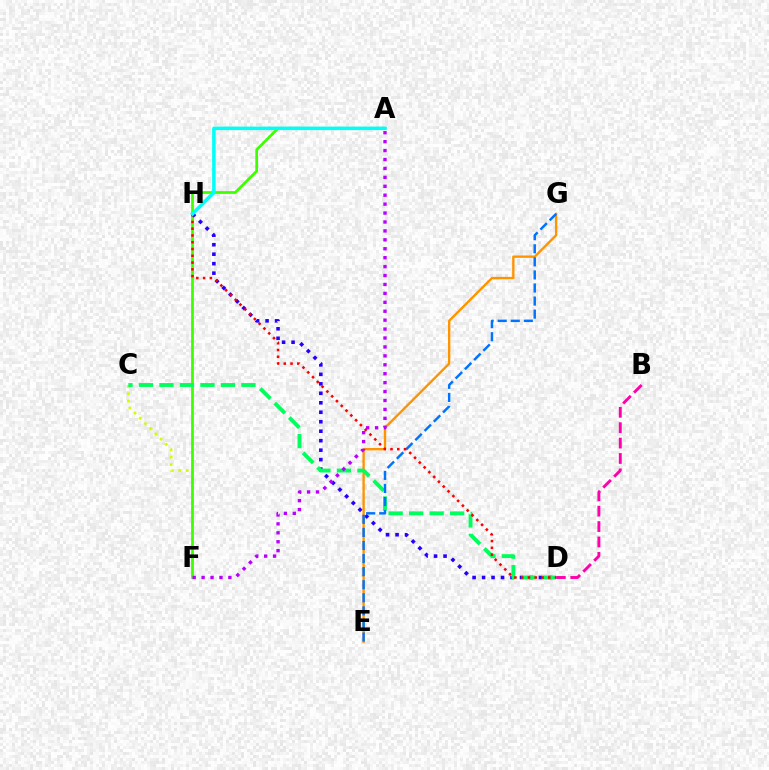{('C', 'F'): [{'color': '#d1ff00', 'line_style': 'dotted', 'thickness': 2.0}], ('B', 'D'): [{'color': '#ff00ac', 'line_style': 'dashed', 'thickness': 2.09}], ('A', 'F'): [{'color': '#3dff00', 'line_style': 'solid', 'thickness': 1.96}, {'color': '#b900ff', 'line_style': 'dotted', 'thickness': 2.42}], ('D', 'H'): [{'color': '#2500ff', 'line_style': 'dotted', 'thickness': 2.57}, {'color': '#ff0000', 'line_style': 'dotted', 'thickness': 1.84}], ('E', 'G'): [{'color': '#ff9400', 'line_style': 'solid', 'thickness': 1.7}, {'color': '#0074ff', 'line_style': 'dashed', 'thickness': 1.78}], ('C', 'D'): [{'color': '#00ff5c', 'line_style': 'dashed', 'thickness': 2.78}], ('A', 'H'): [{'color': '#00fff6', 'line_style': 'solid', 'thickness': 2.53}]}